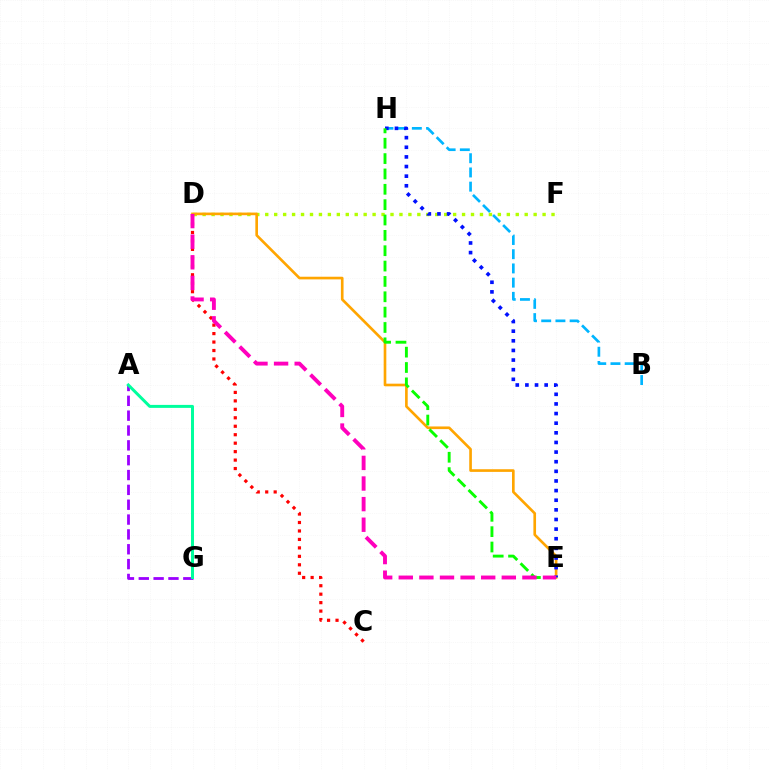{('C', 'D'): [{'color': '#ff0000', 'line_style': 'dotted', 'thickness': 2.3}], ('D', 'F'): [{'color': '#b3ff00', 'line_style': 'dotted', 'thickness': 2.43}], ('D', 'E'): [{'color': '#ffa500', 'line_style': 'solid', 'thickness': 1.91}, {'color': '#ff00bd', 'line_style': 'dashed', 'thickness': 2.8}], ('B', 'H'): [{'color': '#00b5ff', 'line_style': 'dashed', 'thickness': 1.93}], ('A', 'G'): [{'color': '#9b00ff', 'line_style': 'dashed', 'thickness': 2.02}, {'color': '#00ff9d', 'line_style': 'solid', 'thickness': 2.15}], ('E', 'H'): [{'color': '#0010ff', 'line_style': 'dotted', 'thickness': 2.62}, {'color': '#08ff00', 'line_style': 'dashed', 'thickness': 2.09}]}